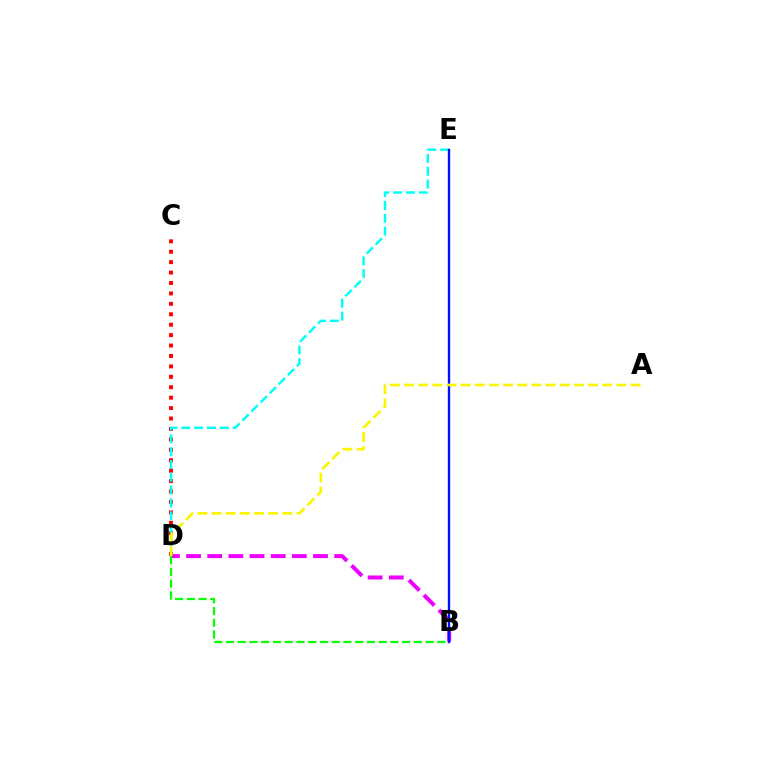{('B', 'D'): [{'color': '#ee00ff', 'line_style': 'dashed', 'thickness': 2.87}, {'color': '#08ff00', 'line_style': 'dashed', 'thickness': 1.6}], ('C', 'D'): [{'color': '#ff0000', 'line_style': 'dotted', 'thickness': 2.83}], ('D', 'E'): [{'color': '#00fff6', 'line_style': 'dashed', 'thickness': 1.74}], ('B', 'E'): [{'color': '#0010ff', 'line_style': 'solid', 'thickness': 1.69}], ('A', 'D'): [{'color': '#fcf500', 'line_style': 'dashed', 'thickness': 1.92}]}